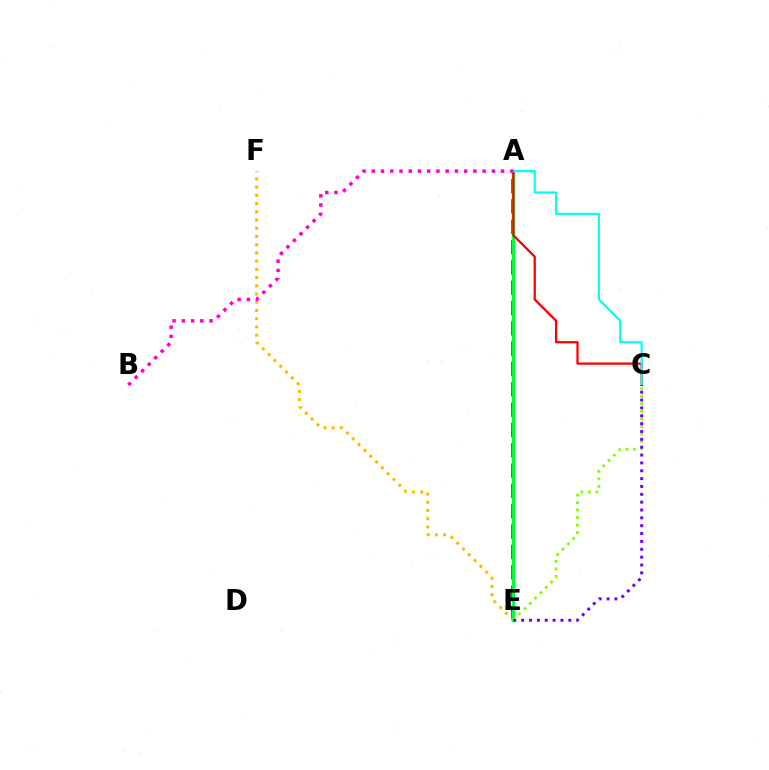{('A', 'E'): [{'color': '#004bff', 'line_style': 'dashed', 'thickness': 2.76}, {'color': '#00ff39', 'line_style': 'solid', 'thickness': 2.46}], ('E', 'F'): [{'color': '#ffbd00', 'line_style': 'dotted', 'thickness': 2.23}], ('A', 'C'): [{'color': '#ff0000', 'line_style': 'solid', 'thickness': 1.64}, {'color': '#00fff6', 'line_style': 'solid', 'thickness': 1.56}], ('C', 'E'): [{'color': '#84ff00', 'line_style': 'dotted', 'thickness': 2.04}, {'color': '#7200ff', 'line_style': 'dotted', 'thickness': 2.13}], ('A', 'B'): [{'color': '#ff00cf', 'line_style': 'dotted', 'thickness': 2.51}]}